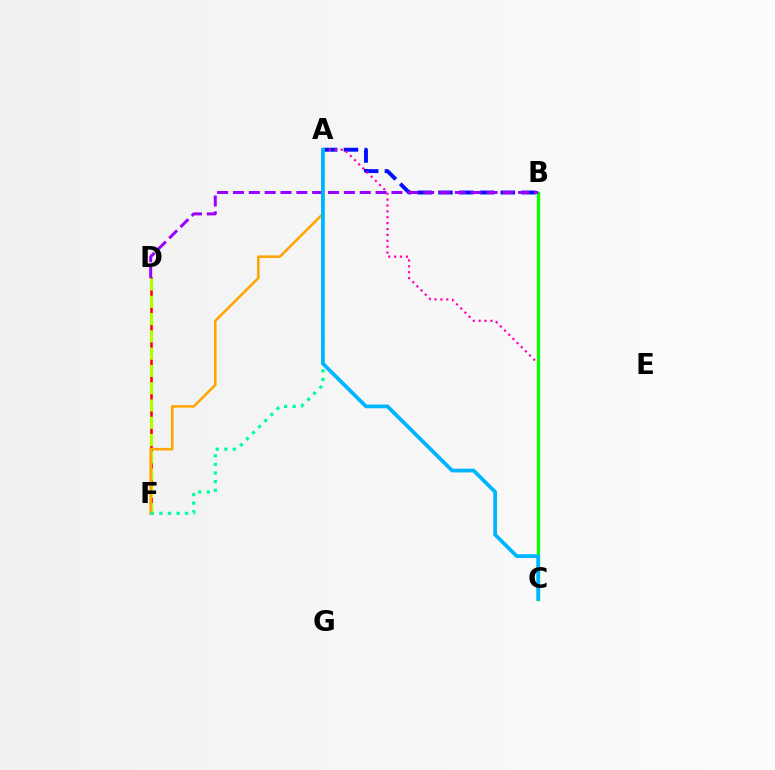{('D', 'F'): [{'color': '#ff0000', 'line_style': 'solid', 'thickness': 1.86}, {'color': '#b3ff00', 'line_style': 'dashed', 'thickness': 2.35}], ('A', 'B'): [{'color': '#0010ff', 'line_style': 'dashed', 'thickness': 2.82}], ('A', 'C'): [{'color': '#ff00bd', 'line_style': 'dotted', 'thickness': 1.6}, {'color': '#00b5ff', 'line_style': 'solid', 'thickness': 2.7}], ('B', 'C'): [{'color': '#08ff00', 'line_style': 'solid', 'thickness': 2.37}], ('A', 'F'): [{'color': '#ffa500', 'line_style': 'solid', 'thickness': 1.85}, {'color': '#00ff9d', 'line_style': 'dotted', 'thickness': 2.34}], ('B', 'D'): [{'color': '#9b00ff', 'line_style': 'dashed', 'thickness': 2.15}]}